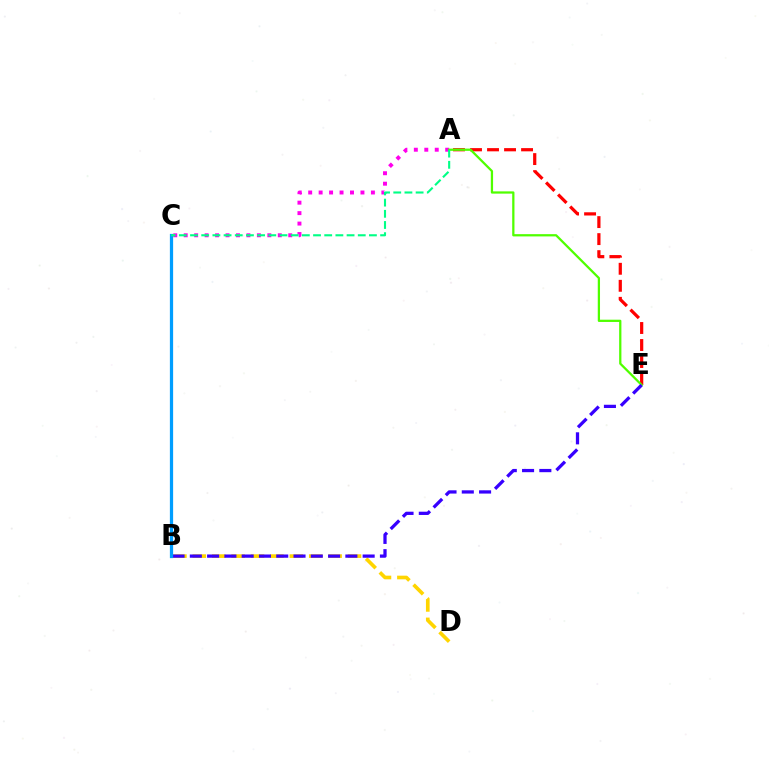{('A', 'C'): [{'color': '#ff00ed', 'line_style': 'dotted', 'thickness': 2.84}, {'color': '#00ff86', 'line_style': 'dashed', 'thickness': 1.52}], ('A', 'E'): [{'color': '#ff0000', 'line_style': 'dashed', 'thickness': 2.31}, {'color': '#4fff00', 'line_style': 'solid', 'thickness': 1.62}], ('B', 'D'): [{'color': '#ffd500', 'line_style': 'dashed', 'thickness': 2.64}], ('B', 'E'): [{'color': '#3700ff', 'line_style': 'dashed', 'thickness': 2.35}], ('B', 'C'): [{'color': '#009eff', 'line_style': 'solid', 'thickness': 2.34}]}